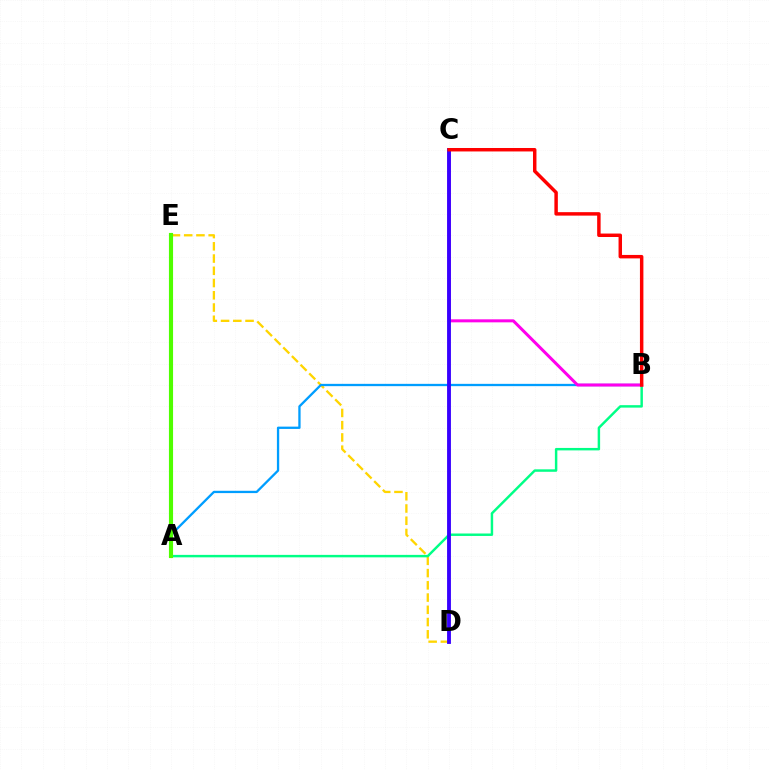{('D', 'E'): [{'color': '#ffd500', 'line_style': 'dashed', 'thickness': 1.66}], ('A', 'B'): [{'color': '#00ff86', 'line_style': 'solid', 'thickness': 1.77}, {'color': '#009eff', 'line_style': 'solid', 'thickness': 1.66}], ('B', 'C'): [{'color': '#ff00ed', 'line_style': 'solid', 'thickness': 2.17}, {'color': '#ff0000', 'line_style': 'solid', 'thickness': 2.49}], ('C', 'D'): [{'color': '#3700ff', 'line_style': 'solid', 'thickness': 2.77}], ('A', 'E'): [{'color': '#4fff00', 'line_style': 'solid', 'thickness': 2.97}]}